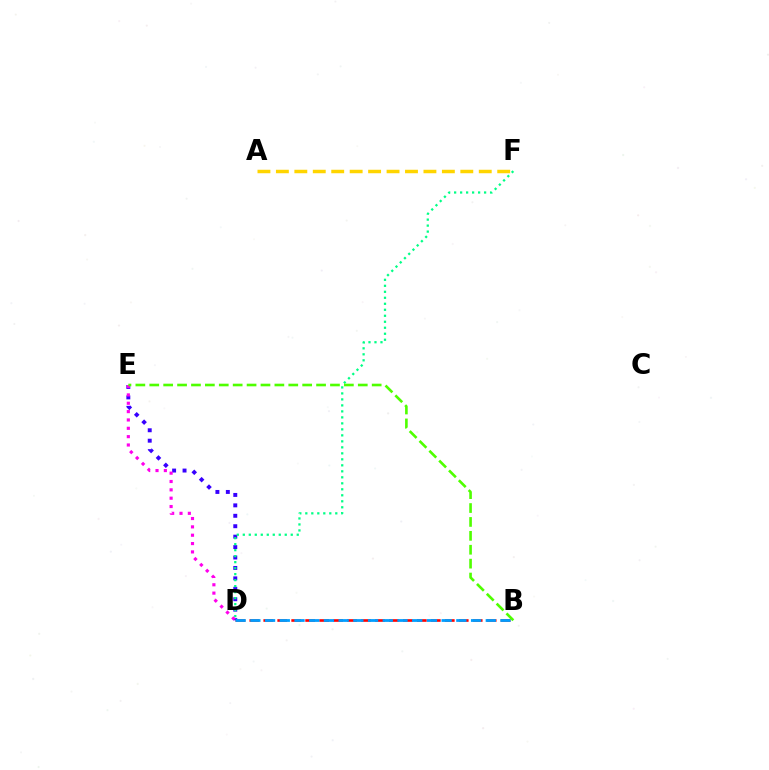{('B', 'D'): [{'color': '#ff0000', 'line_style': 'dashed', 'thickness': 1.9}, {'color': '#009eff', 'line_style': 'dashed', 'thickness': 2.0}], ('D', 'E'): [{'color': '#3700ff', 'line_style': 'dotted', 'thickness': 2.83}, {'color': '#ff00ed', 'line_style': 'dotted', 'thickness': 2.27}], ('D', 'F'): [{'color': '#00ff86', 'line_style': 'dotted', 'thickness': 1.63}], ('B', 'E'): [{'color': '#4fff00', 'line_style': 'dashed', 'thickness': 1.89}], ('A', 'F'): [{'color': '#ffd500', 'line_style': 'dashed', 'thickness': 2.51}]}